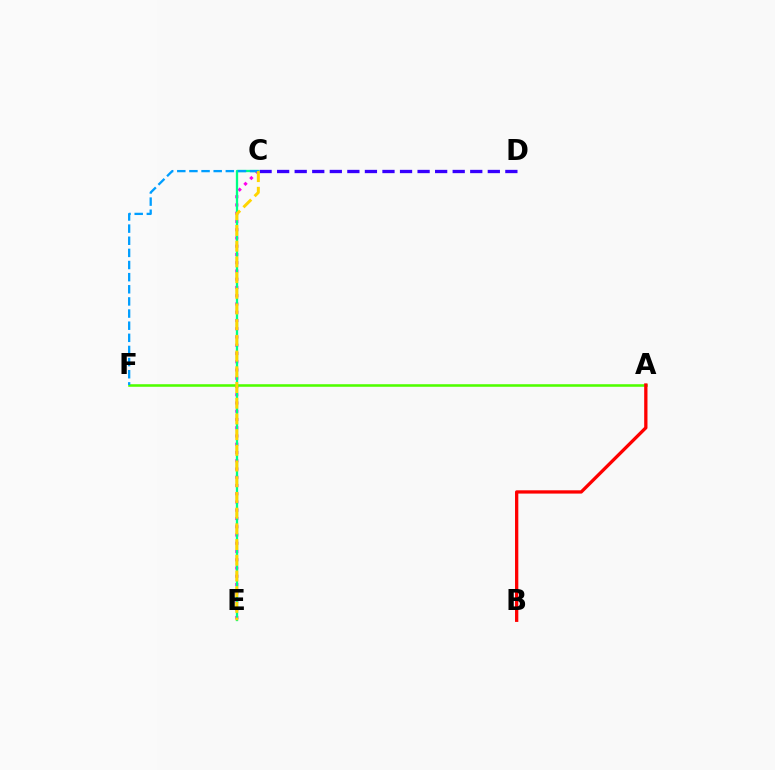{('C', 'E'): [{'color': '#ff00ed', 'line_style': 'dotted', 'thickness': 2.24}, {'color': '#00ff86', 'line_style': 'solid', 'thickness': 1.66}, {'color': '#ffd500', 'line_style': 'dashed', 'thickness': 2.13}], ('C', 'D'): [{'color': '#3700ff', 'line_style': 'dashed', 'thickness': 2.38}], ('A', 'F'): [{'color': '#4fff00', 'line_style': 'solid', 'thickness': 1.85}], ('C', 'F'): [{'color': '#009eff', 'line_style': 'dashed', 'thickness': 1.65}], ('A', 'B'): [{'color': '#ff0000', 'line_style': 'solid', 'thickness': 2.37}]}